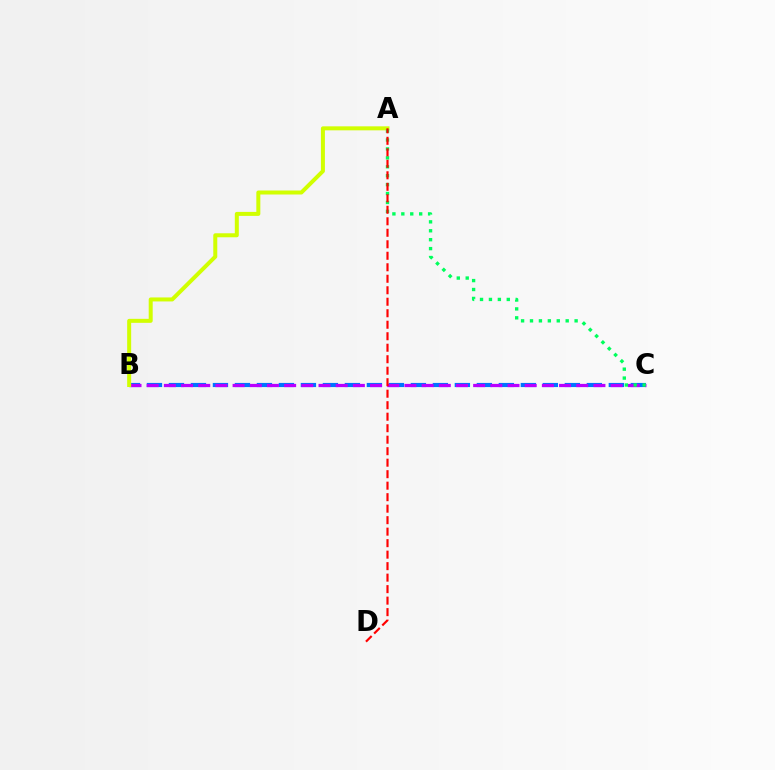{('B', 'C'): [{'color': '#0074ff', 'line_style': 'dashed', 'thickness': 2.99}, {'color': '#b900ff', 'line_style': 'dashed', 'thickness': 2.33}], ('A', 'B'): [{'color': '#d1ff00', 'line_style': 'solid', 'thickness': 2.88}], ('A', 'C'): [{'color': '#00ff5c', 'line_style': 'dotted', 'thickness': 2.42}], ('A', 'D'): [{'color': '#ff0000', 'line_style': 'dashed', 'thickness': 1.56}]}